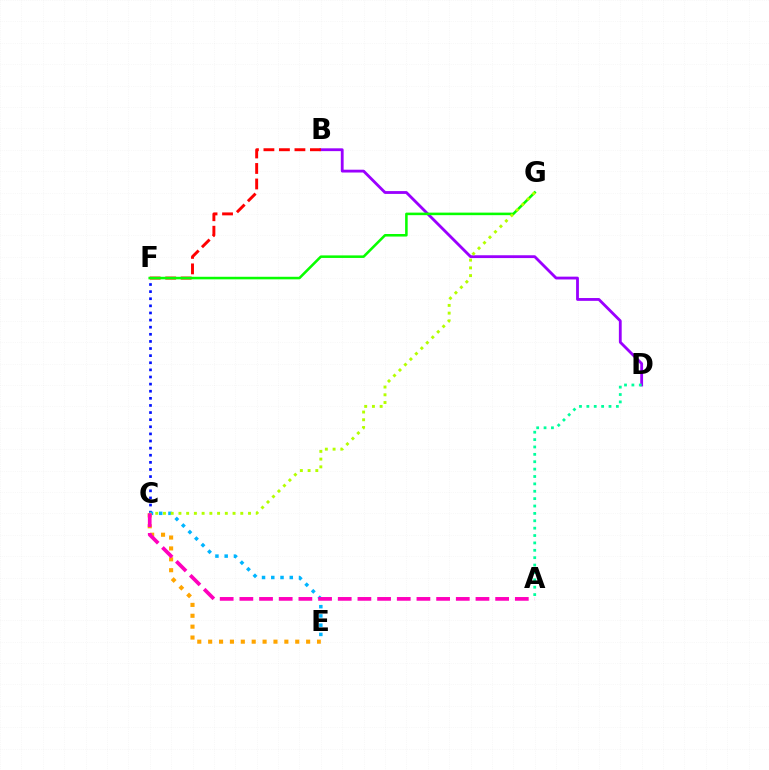{('C', 'F'): [{'color': '#0010ff', 'line_style': 'dotted', 'thickness': 1.93}], ('B', 'D'): [{'color': '#9b00ff', 'line_style': 'solid', 'thickness': 2.03}], ('A', 'D'): [{'color': '#00ff9d', 'line_style': 'dotted', 'thickness': 2.01}], ('C', 'E'): [{'color': '#00b5ff', 'line_style': 'dotted', 'thickness': 2.51}, {'color': '#ffa500', 'line_style': 'dotted', 'thickness': 2.96}], ('B', 'F'): [{'color': '#ff0000', 'line_style': 'dashed', 'thickness': 2.11}], ('F', 'G'): [{'color': '#08ff00', 'line_style': 'solid', 'thickness': 1.84}], ('C', 'G'): [{'color': '#b3ff00', 'line_style': 'dotted', 'thickness': 2.1}], ('A', 'C'): [{'color': '#ff00bd', 'line_style': 'dashed', 'thickness': 2.67}]}